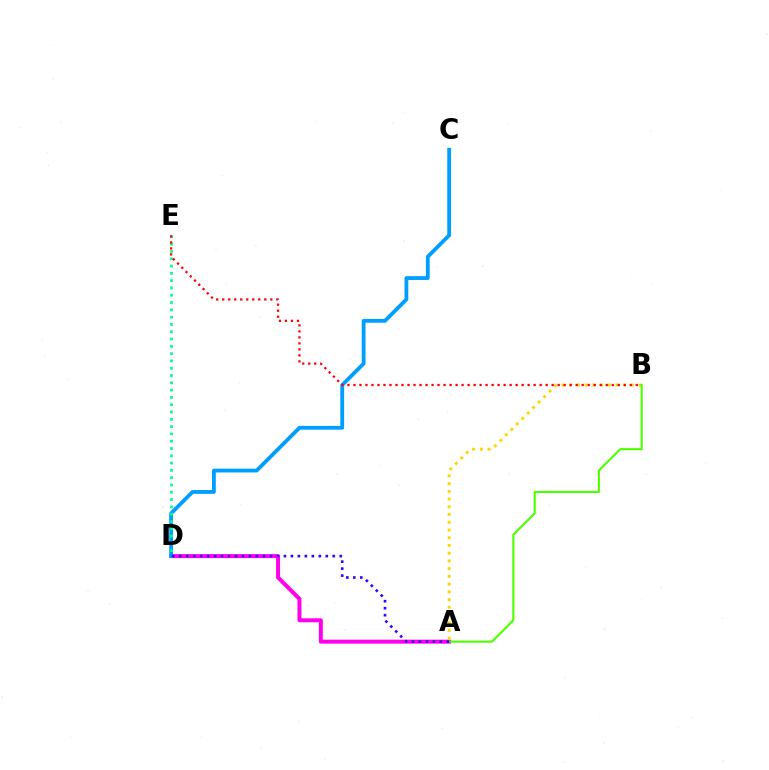{('A', 'D'): [{'color': '#ff00ed', 'line_style': 'solid', 'thickness': 2.87}, {'color': '#3700ff', 'line_style': 'dotted', 'thickness': 1.9}], ('C', 'D'): [{'color': '#009eff', 'line_style': 'solid', 'thickness': 2.74}], ('D', 'E'): [{'color': '#00ff86', 'line_style': 'dotted', 'thickness': 1.98}], ('A', 'B'): [{'color': '#ffd500', 'line_style': 'dotted', 'thickness': 2.1}, {'color': '#4fff00', 'line_style': 'solid', 'thickness': 1.53}], ('B', 'E'): [{'color': '#ff0000', 'line_style': 'dotted', 'thickness': 1.63}]}